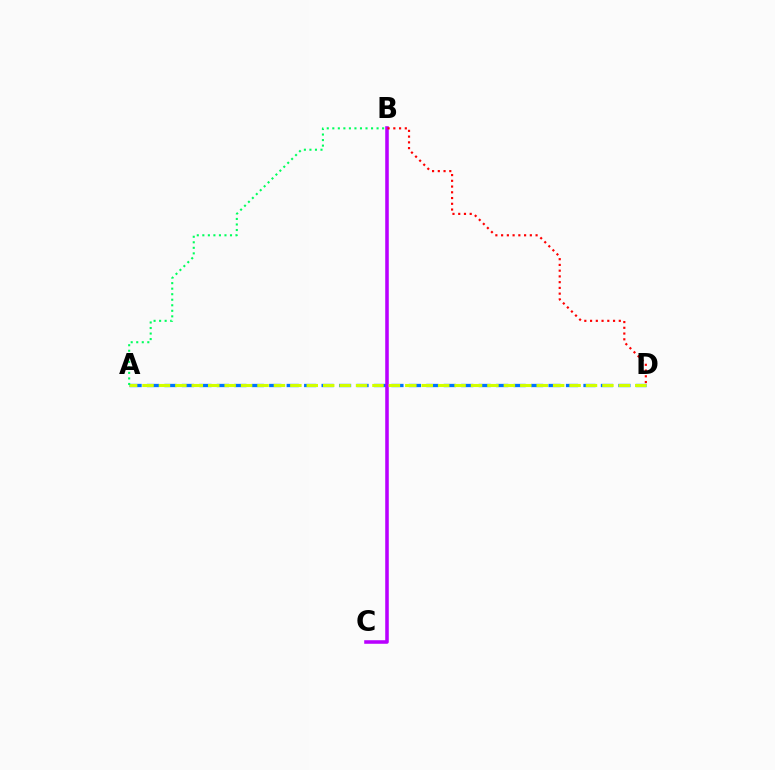{('A', 'D'): [{'color': '#0074ff', 'line_style': 'dashed', 'thickness': 2.37}, {'color': '#d1ff00', 'line_style': 'dashed', 'thickness': 2.23}], ('B', 'C'): [{'color': '#b900ff', 'line_style': 'solid', 'thickness': 2.56}], ('B', 'D'): [{'color': '#ff0000', 'line_style': 'dotted', 'thickness': 1.56}], ('A', 'B'): [{'color': '#00ff5c', 'line_style': 'dotted', 'thickness': 1.5}]}